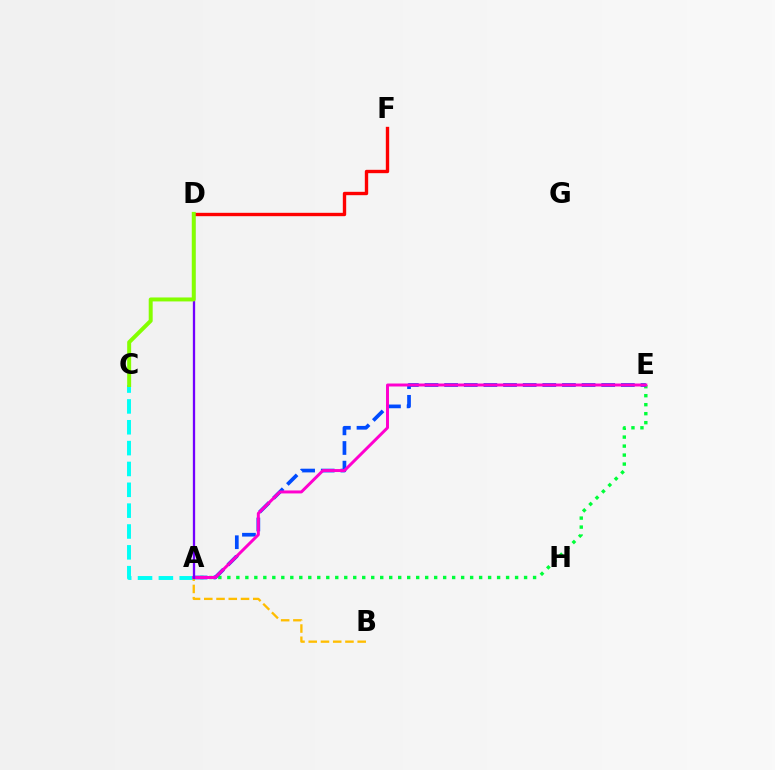{('A', 'E'): [{'color': '#00ff39', 'line_style': 'dotted', 'thickness': 2.44}, {'color': '#004bff', 'line_style': 'dashed', 'thickness': 2.67}, {'color': '#ff00cf', 'line_style': 'solid', 'thickness': 2.14}], ('D', 'F'): [{'color': '#ff0000', 'line_style': 'solid', 'thickness': 2.43}], ('A', 'C'): [{'color': '#00fff6', 'line_style': 'dashed', 'thickness': 2.83}], ('A', 'B'): [{'color': '#ffbd00', 'line_style': 'dashed', 'thickness': 1.66}], ('A', 'D'): [{'color': '#7200ff', 'line_style': 'solid', 'thickness': 1.66}], ('C', 'D'): [{'color': '#84ff00', 'line_style': 'solid', 'thickness': 2.85}]}